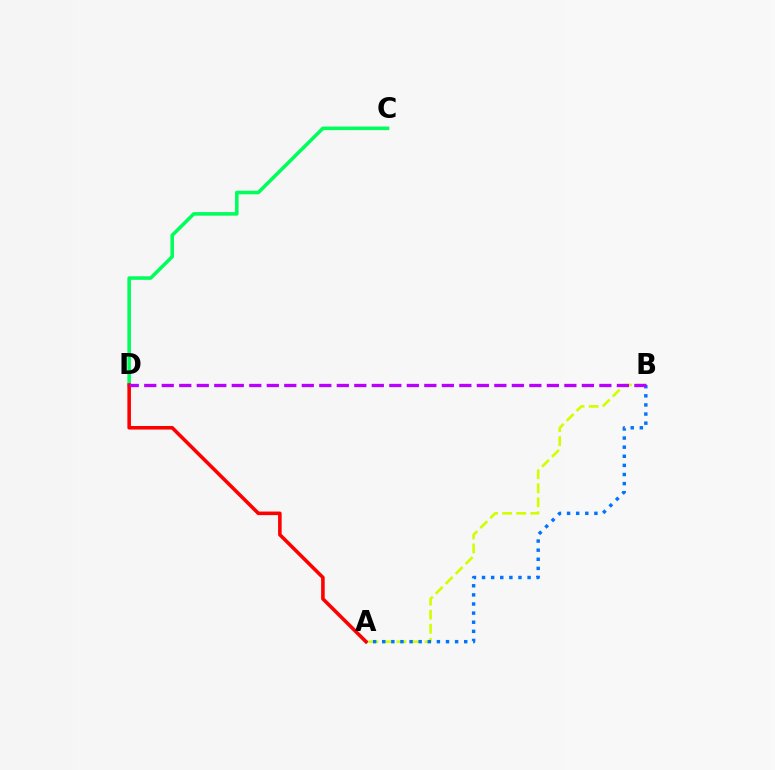{('C', 'D'): [{'color': '#00ff5c', 'line_style': 'solid', 'thickness': 2.57}], ('A', 'B'): [{'color': '#d1ff00', 'line_style': 'dashed', 'thickness': 1.91}, {'color': '#0074ff', 'line_style': 'dotted', 'thickness': 2.47}], ('A', 'D'): [{'color': '#ff0000', 'line_style': 'solid', 'thickness': 2.57}], ('B', 'D'): [{'color': '#b900ff', 'line_style': 'dashed', 'thickness': 2.38}]}